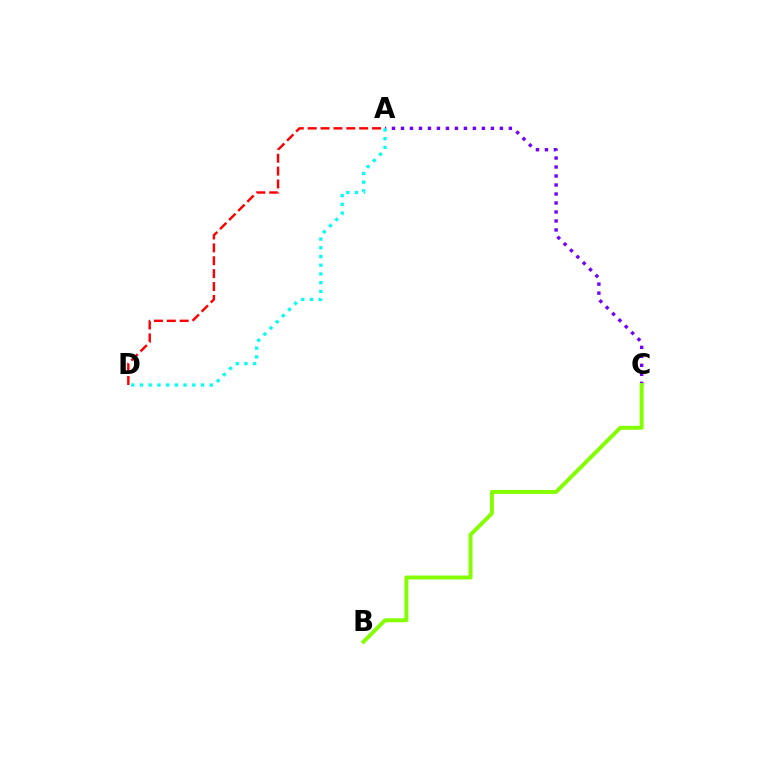{('A', 'D'): [{'color': '#ff0000', 'line_style': 'dashed', 'thickness': 1.75}, {'color': '#00fff6', 'line_style': 'dotted', 'thickness': 2.37}], ('A', 'C'): [{'color': '#7200ff', 'line_style': 'dotted', 'thickness': 2.44}], ('B', 'C'): [{'color': '#84ff00', 'line_style': 'solid', 'thickness': 2.83}]}